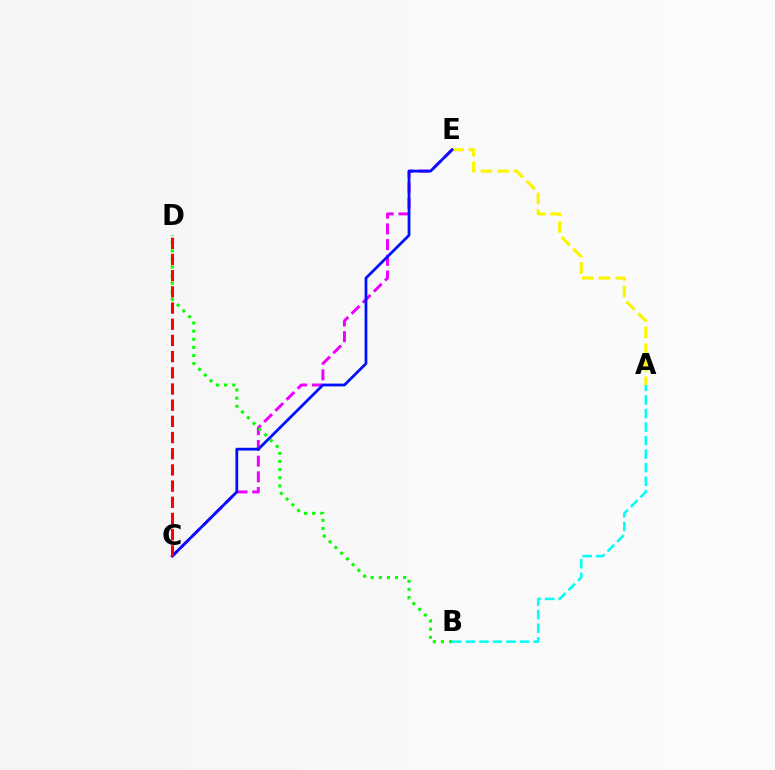{('C', 'E'): [{'color': '#ee00ff', 'line_style': 'dashed', 'thickness': 2.13}, {'color': '#0010ff', 'line_style': 'solid', 'thickness': 1.99}], ('A', 'E'): [{'color': '#fcf500', 'line_style': 'dashed', 'thickness': 2.26}], ('B', 'D'): [{'color': '#08ff00', 'line_style': 'dotted', 'thickness': 2.21}], ('A', 'B'): [{'color': '#00fff6', 'line_style': 'dashed', 'thickness': 1.84}], ('C', 'D'): [{'color': '#ff0000', 'line_style': 'dashed', 'thickness': 2.2}]}